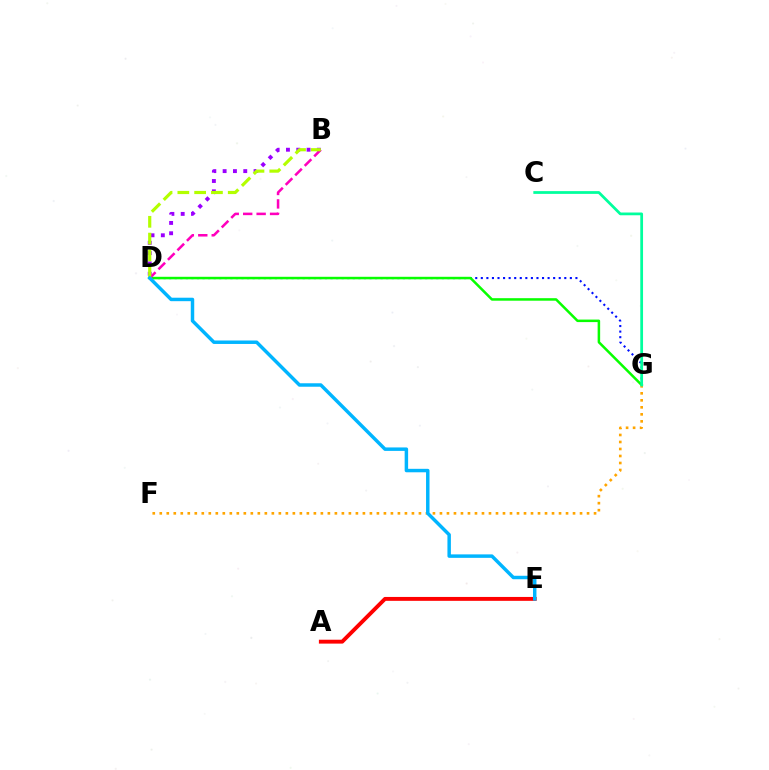{('B', 'D'): [{'color': '#9b00ff', 'line_style': 'dotted', 'thickness': 2.8}, {'color': '#ff00bd', 'line_style': 'dashed', 'thickness': 1.83}, {'color': '#b3ff00', 'line_style': 'dashed', 'thickness': 2.28}], ('D', 'G'): [{'color': '#0010ff', 'line_style': 'dotted', 'thickness': 1.51}, {'color': '#08ff00', 'line_style': 'solid', 'thickness': 1.81}], ('F', 'G'): [{'color': '#ffa500', 'line_style': 'dotted', 'thickness': 1.9}], ('A', 'E'): [{'color': '#ff0000', 'line_style': 'solid', 'thickness': 2.8}], ('D', 'E'): [{'color': '#00b5ff', 'line_style': 'solid', 'thickness': 2.49}], ('C', 'G'): [{'color': '#00ff9d', 'line_style': 'solid', 'thickness': 1.98}]}